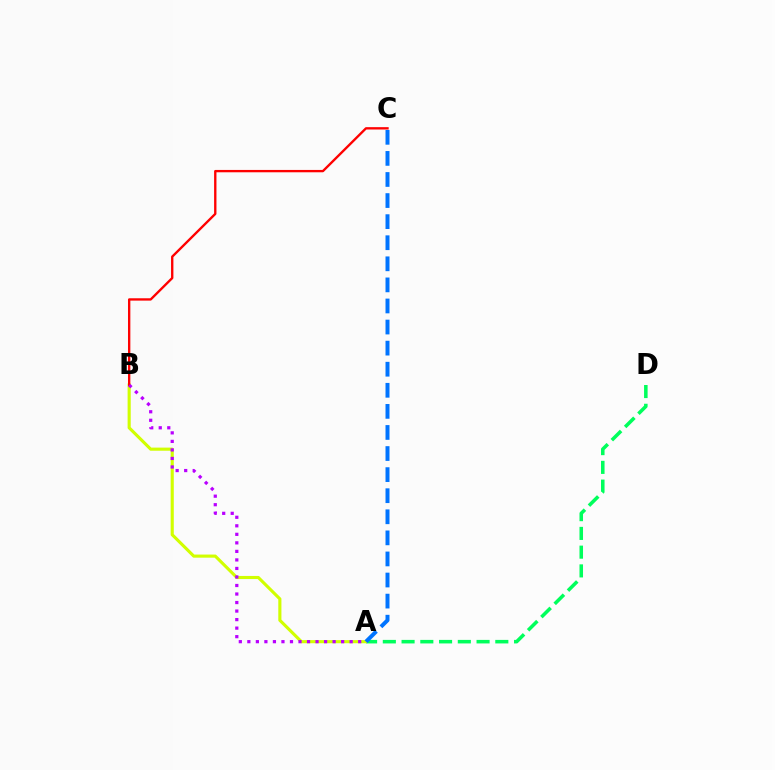{('A', 'D'): [{'color': '#00ff5c', 'line_style': 'dashed', 'thickness': 2.55}], ('A', 'B'): [{'color': '#d1ff00', 'line_style': 'solid', 'thickness': 2.25}, {'color': '#b900ff', 'line_style': 'dotted', 'thickness': 2.32}], ('A', 'C'): [{'color': '#0074ff', 'line_style': 'dashed', 'thickness': 2.86}], ('B', 'C'): [{'color': '#ff0000', 'line_style': 'solid', 'thickness': 1.69}]}